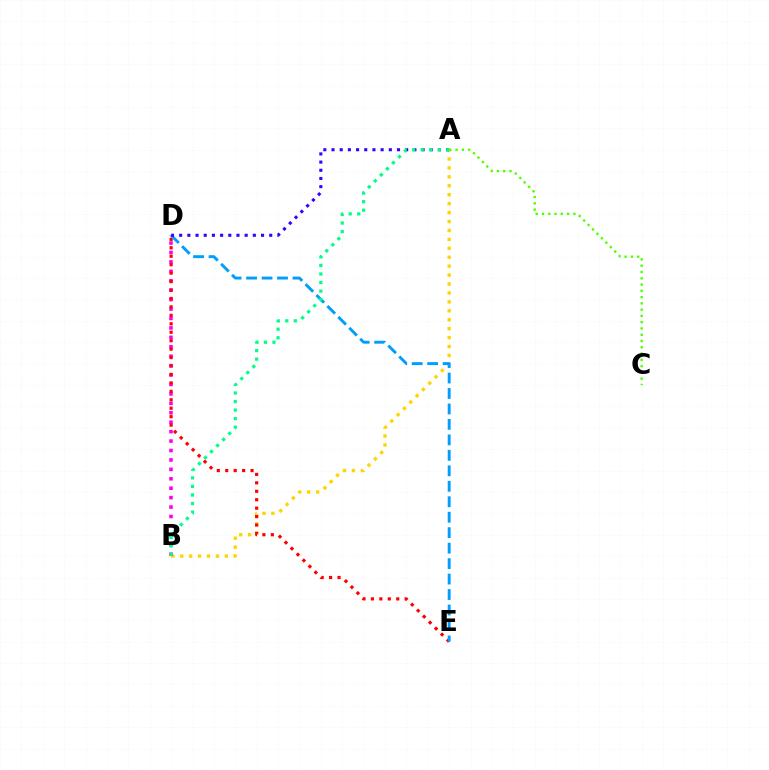{('A', 'B'): [{'color': '#ffd500', 'line_style': 'dotted', 'thickness': 2.43}, {'color': '#00ff86', 'line_style': 'dotted', 'thickness': 2.32}], ('B', 'D'): [{'color': '#ff00ed', 'line_style': 'dotted', 'thickness': 2.56}], ('D', 'E'): [{'color': '#ff0000', 'line_style': 'dotted', 'thickness': 2.29}, {'color': '#009eff', 'line_style': 'dashed', 'thickness': 2.1}], ('A', 'D'): [{'color': '#3700ff', 'line_style': 'dotted', 'thickness': 2.22}], ('A', 'C'): [{'color': '#4fff00', 'line_style': 'dotted', 'thickness': 1.7}]}